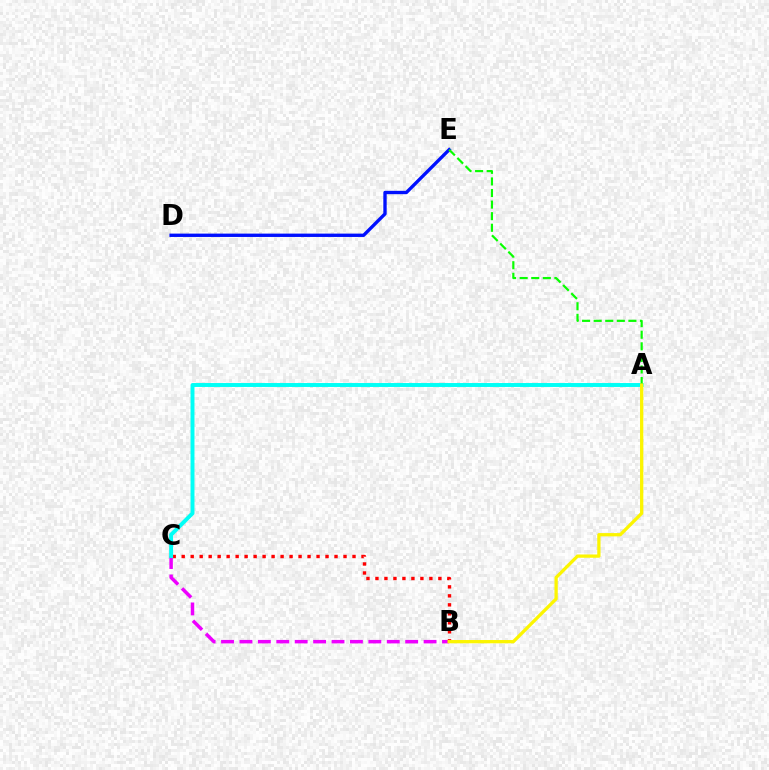{('D', 'E'): [{'color': '#0010ff', 'line_style': 'solid', 'thickness': 2.41}], ('B', 'C'): [{'color': '#ee00ff', 'line_style': 'dashed', 'thickness': 2.5}, {'color': '#ff0000', 'line_style': 'dotted', 'thickness': 2.44}], ('A', 'C'): [{'color': '#00fff6', 'line_style': 'solid', 'thickness': 2.83}], ('A', 'E'): [{'color': '#08ff00', 'line_style': 'dashed', 'thickness': 1.57}], ('A', 'B'): [{'color': '#fcf500', 'line_style': 'solid', 'thickness': 2.36}]}